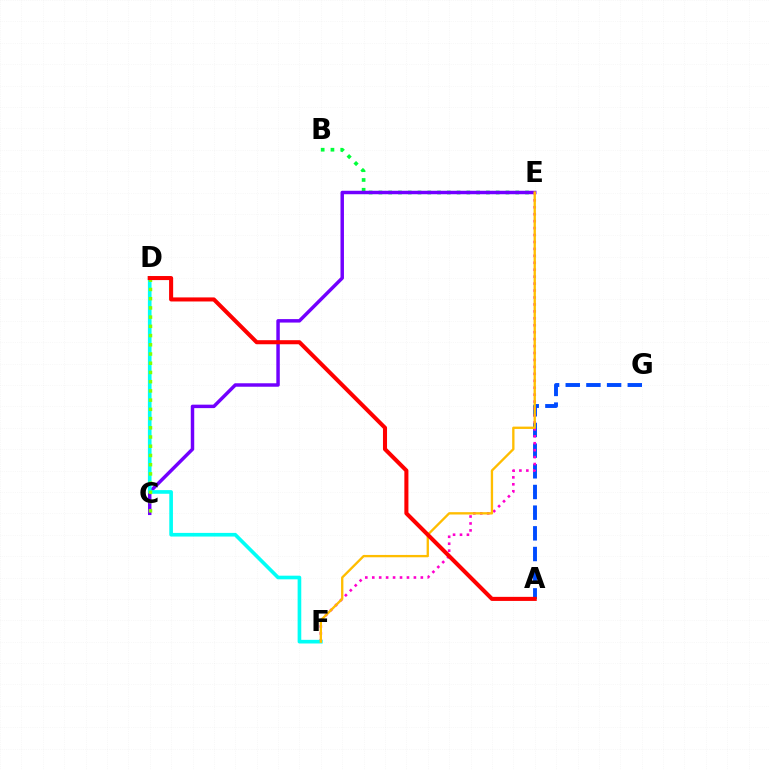{('B', 'E'): [{'color': '#00ff39', 'line_style': 'dotted', 'thickness': 2.66}], ('C', 'E'): [{'color': '#7200ff', 'line_style': 'solid', 'thickness': 2.49}], ('A', 'G'): [{'color': '#004bff', 'line_style': 'dashed', 'thickness': 2.81}], ('E', 'F'): [{'color': '#ff00cf', 'line_style': 'dotted', 'thickness': 1.89}, {'color': '#ffbd00', 'line_style': 'solid', 'thickness': 1.68}], ('D', 'F'): [{'color': '#00fff6', 'line_style': 'solid', 'thickness': 2.63}], ('C', 'D'): [{'color': '#84ff00', 'line_style': 'dotted', 'thickness': 2.51}], ('A', 'D'): [{'color': '#ff0000', 'line_style': 'solid', 'thickness': 2.93}]}